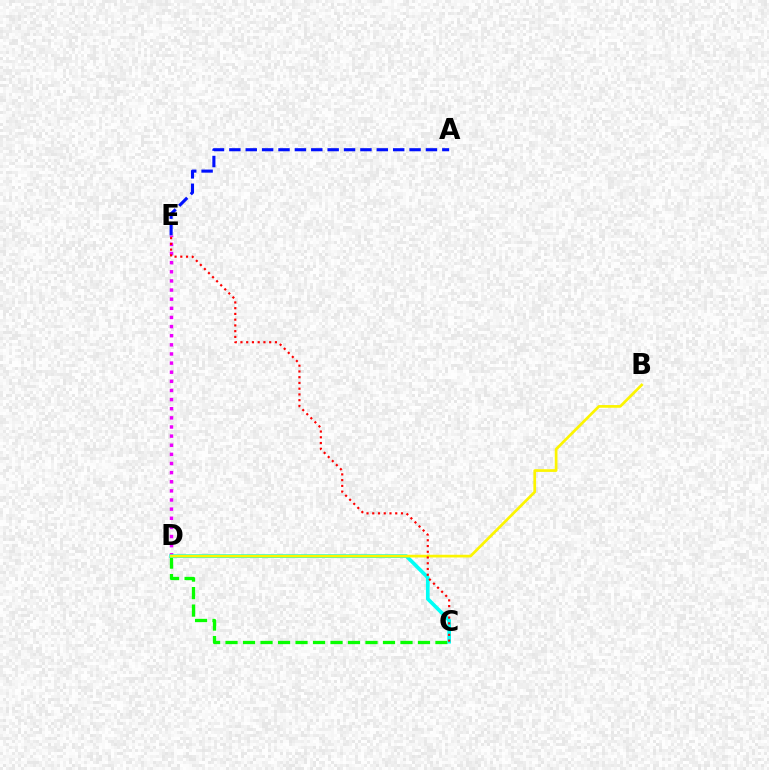{('C', 'D'): [{'color': '#08ff00', 'line_style': 'dashed', 'thickness': 2.38}, {'color': '#00fff6', 'line_style': 'solid', 'thickness': 2.64}], ('D', 'E'): [{'color': '#ee00ff', 'line_style': 'dotted', 'thickness': 2.48}], ('B', 'D'): [{'color': '#fcf500', 'line_style': 'solid', 'thickness': 1.95}], ('C', 'E'): [{'color': '#ff0000', 'line_style': 'dotted', 'thickness': 1.56}], ('A', 'E'): [{'color': '#0010ff', 'line_style': 'dashed', 'thickness': 2.23}]}